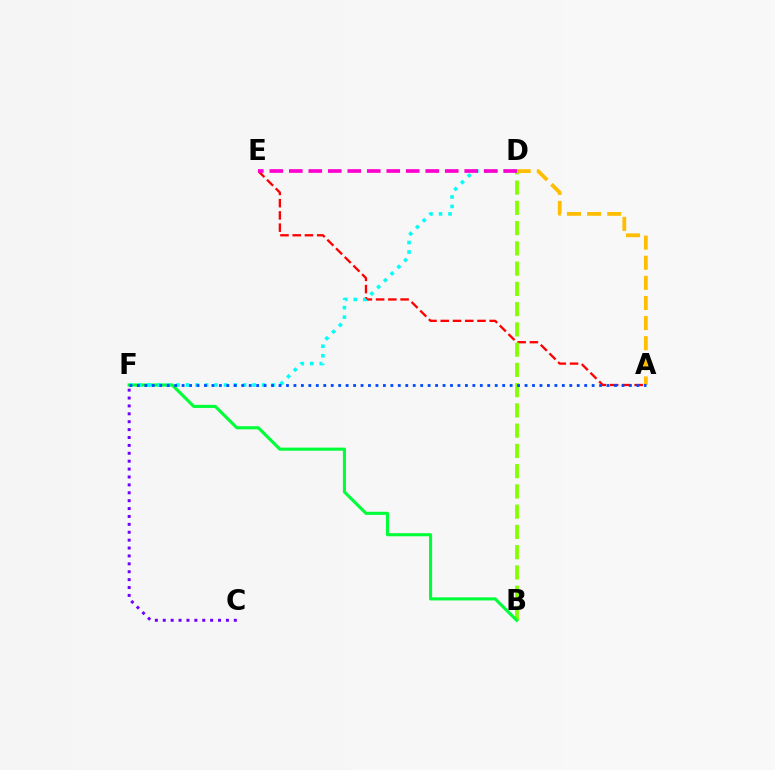{('A', 'E'): [{'color': '#ff0000', 'line_style': 'dashed', 'thickness': 1.66}], ('B', 'D'): [{'color': '#84ff00', 'line_style': 'dashed', 'thickness': 2.75}], ('A', 'D'): [{'color': '#ffbd00', 'line_style': 'dashed', 'thickness': 2.73}], ('B', 'F'): [{'color': '#00ff39', 'line_style': 'solid', 'thickness': 2.24}], ('C', 'F'): [{'color': '#7200ff', 'line_style': 'dotted', 'thickness': 2.15}], ('D', 'F'): [{'color': '#00fff6', 'line_style': 'dotted', 'thickness': 2.58}], ('A', 'F'): [{'color': '#004bff', 'line_style': 'dotted', 'thickness': 2.03}], ('D', 'E'): [{'color': '#ff00cf', 'line_style': 'dashed', 'thickness': 2.65}]}